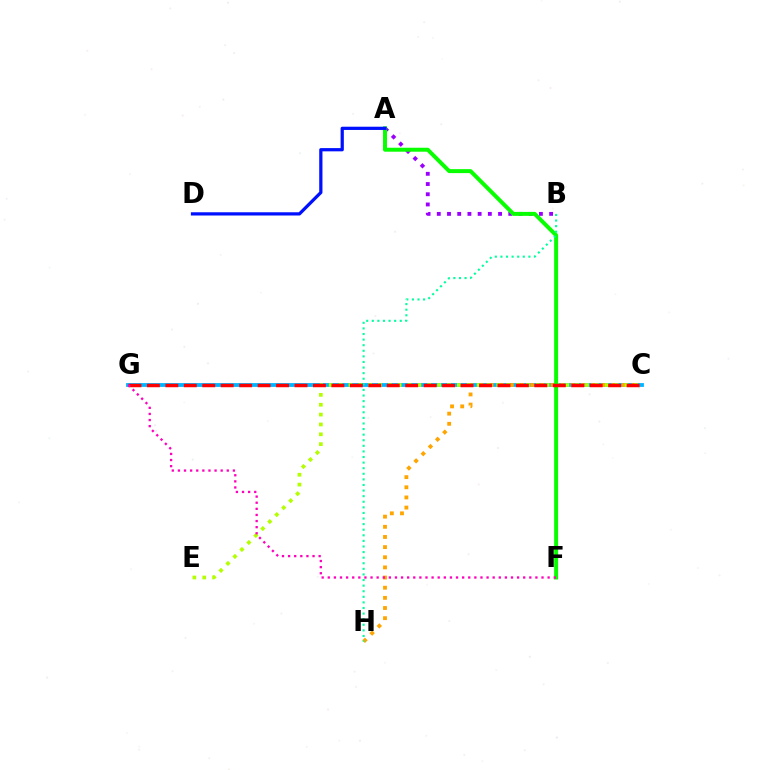{('C', 'G'): [{'color': '#00b5ff', 'line_style': 'solid', 'thickness': 2.74}, {'color': '#ff0000', 'line_style': 'dashed', 'thickness': 2.51}], ('A', 'B'): [{'color': '#9b00ff', 'line_style': 'dotted', 'thickness': 2.77}], ('C', 'H'): [{'color': '#ffa500', 'line_style': 'dotted', 'thickness': 2.76}], ('C', 'E'): [{'color': '#b3ff00', 'line_style': 'dotted', 'thickness': 2.68}], ('A', 'F'): [{'color': '#08ff00', 'line_style': 'solid', 'thickness': 2.86}], ('A', 'D'): [{'color': '#0010ff', 'line_style': 'solid', 'thickness': 2.33}], ('B', 'H'): [{'color': '#00ff9d', 'line_style': 'dotted', 'thickness': 1.52}], ('F', 'G'): [{'color': '#ff00bd', 'line_style': 'dotted', 'thickness': 1.66}]}